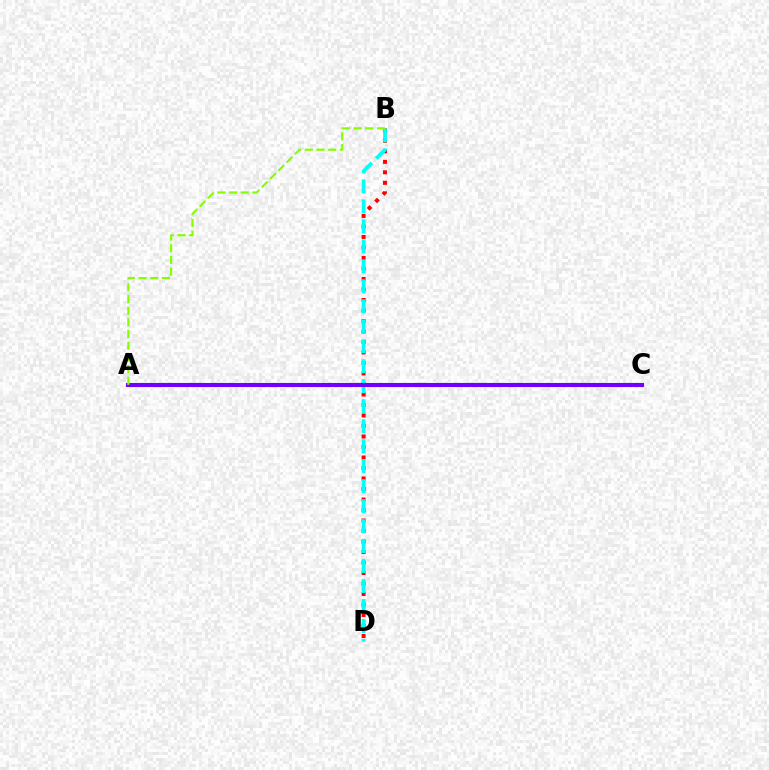{('B', 'D'): [{'color': '#ff0000', 'line_style': 'dotted', 'thickness': 2.85}, {'color': '#00fff6', 'line_style': 'dashed', 'thickness': 2.71}], ('A', 'C'): [{'color': '#7200ff', 'line_style': 'solid', 'thickness': 2.94}], ('A', 'B'): [{'color': '#84ff00', 'line_style': 'dashed', 'thickness': 1.59}]}